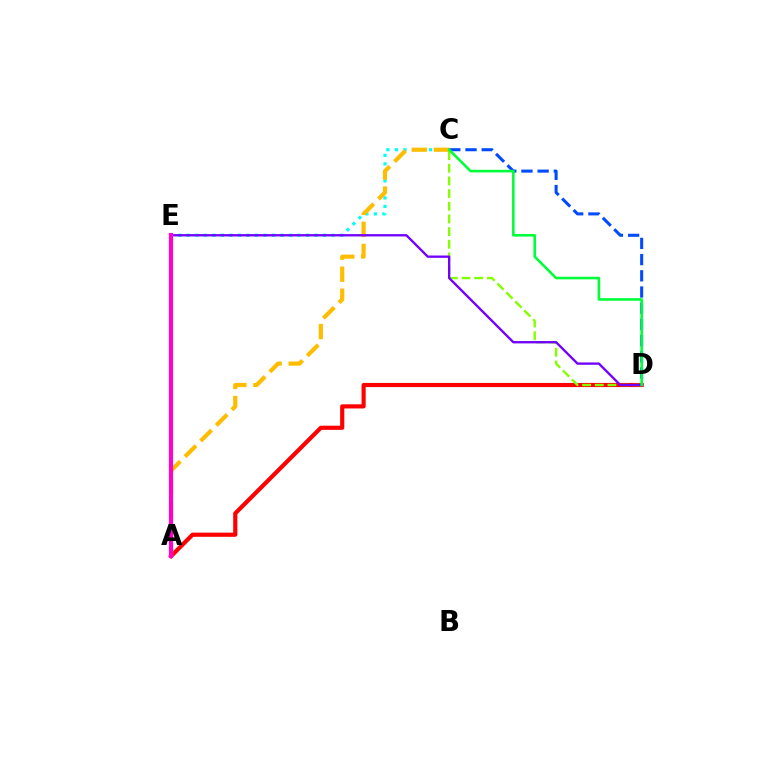{('A', 'D'): [{'color': '#ff0000', 'line_style': 'solid', 'thickness': 2.99}], ('C', 'D'): [{'color': '#004bff', 'line_style': 'dashed', 'thickness': 2.2}, {'color': '#84ff00', 'line_style': 'dashed', 'thickness': 1.72}, {'color': '#00ff39', 'line_style': 'solid', 'thickness': 1.87}], ('C', 'E'): [{'color': '#00fff6', 'line_style': 'dotted', 'thickness': 2.32}], ('A', 'C'): [{'color': '#ffbd00', 'line_style': 'dashed', 'thickness': 3.0}], ('D', 'E'): [{'color': '#7200ff', 'line_style': 'solid', 'thickness': 1.68}], ('A', 'E'): [{'color': '#ff00cf', 'line_style': 'solid', 'thickness': 3.0}]}